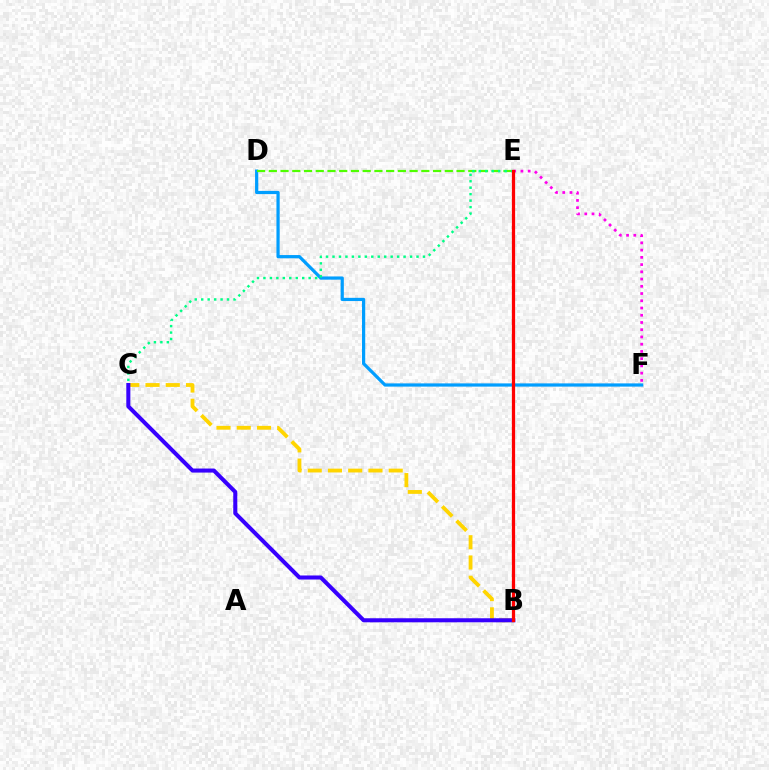{('B', 'C'): [{'color': '#ffd500', 'line_style': 'dashed', 'thickness': 2.75}, {'color': '#3700ff', 'line_style': 'solid', 'thickness': 2.91}], ('D', 'F'): [{'color': '#009eff', 'line_style': 'solid', 'thickness': 2.32}], ('D', 'E'): [{'color': '#4fff00', 'line_style': 'dashed', 'thickness': 1.59}], ('C', 'E'): [{'color': '#00ff86', 'line_style': 'dotted', 'thickness': 1.76}], ('E', 'F'): [{'color': '#ff00ed', 'line_style': 'dotted', 'thickness': 1.97}], ('B', 'E'): [{'color': '#ff0000', 'line_style': 'solid', 'thickness': 2.33}]}